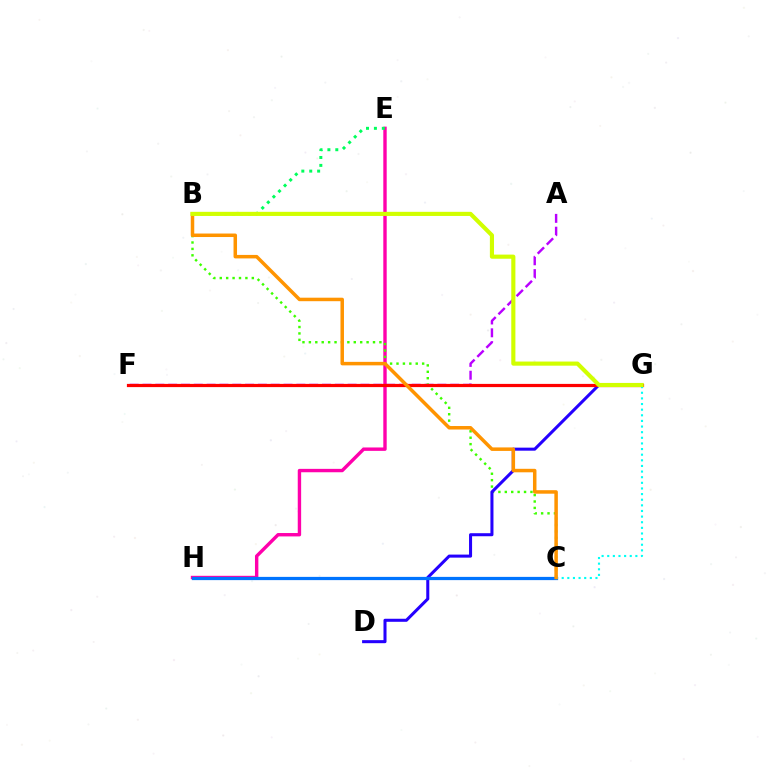{('E', 'H'): [{'color': '#ff00ac', 'line_style': 'solid', 'thickness': 2.44}], ('A', 'F'): [{'color': '#b900ff', 'line_style': 'dashed', 'thickness': 1.74}], ('B', 'C'): [{'color': '#3dff00', 'line_style': 'dotted', 'thickness': 1.74}, {'color': '#ff9400', 'line_style': 'solid', 'thickness': 2.52}], ('D', 'G'): [{'color': '#2500ff', 'line_style': 'solid', 'thickness': 2.19}], ('B', 'E'): [{'color': '#00ff5c', 'line_style': 'dotted', 'thickness': 2.15}], ('C', 'H'): [{'color': '#0074ff', 'line_style': 'solid', 'thickness': 2.33}], ('F', 'G'): [{'color': '#ff0000', 'line_style': 'solid', 'thickness': 2.31}], ('C', 'G'): [{'color': '#00fff6', 'line_style': 'dotted', 'thickness': 1.53}], ('B', 'G'): [{'color': '#d1ff00', 'line_style': 'solid', 'thickness': 2.97}]}